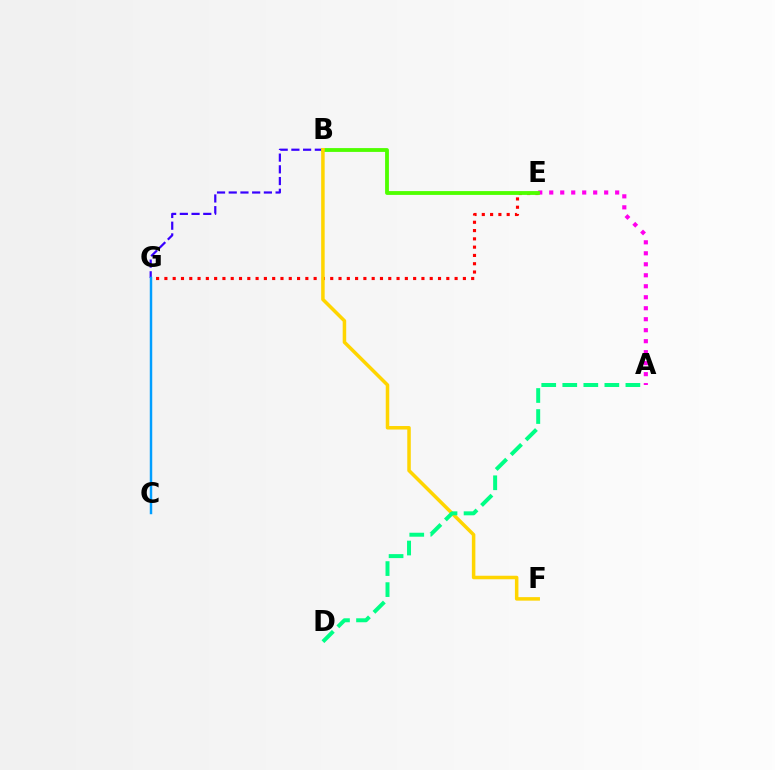{('A', 'E'): [{'color': '#ff00ed', 'line_style': 'dotted', 'thickness': 2.98}], ('B', 'G'): [{'color': '#3700ff', 'line_style': 'dashed', 'thickness': 1.59}], ('E', 'G'): [{'color': '#ff0000', 'line_style': 'dotted', 'thickness': 2.25}], ('B', 'E'): [{'color': '#4fff00', 'line_style': 'solid', 'thickness': 2.75}], ('B', 'F'): [{'color': '#ffd500', 'line_style': 'solid', 'thickness': 2.53}], ('C', 'G'): [{'color': '#009eff', 'line_style': 'solid', 'thickness': 1.76}], ('A', 'D'): [{'color': '#00ff86', 'line_style': 'dashed', 'thickness': 2.86}]}